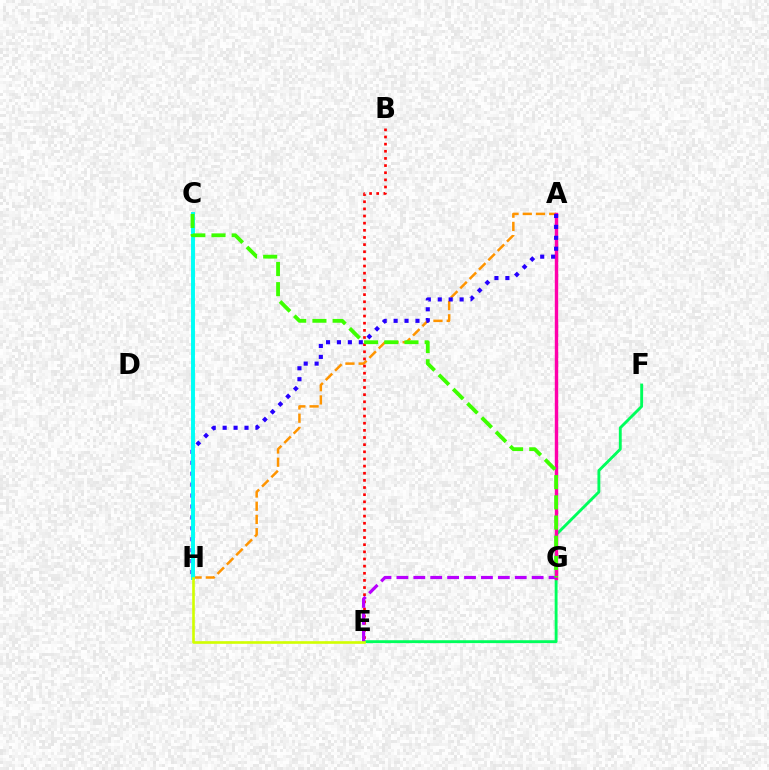{('A', 'H'): [{'color': '#ff9400', 'line_style': 'dashed', 'thickness': 1.8}, {'color': '#2500ff', 'line_style': 'dotted', 'thickness': 2.97}], ('C', 'H'): [{'color': '#0074ff', 'line_style': 'solid', 'thickness': 1.64}, {'color': '#00fff6', 'line_style': 'solid', 'thickness': 2.82}], ('E', 'F'): [{'color': '#00ff5c', 'line_style': 'solid', 'thickness': 2.07}], ('A', 'G'): [{'color': '#ff00ac', 'line_style': 'solid', 'thickness': 2.46}], ('B', 'E'): [{'color': '#ff0000', 'line_style': 'dotted', 'thickness': 1.94}], ('E', 'G'): [{'color': '#b900ff', 'line_style': 'dashed', 'thickness': 2.3}], ('C', 'G'): [{'color': '#3dff00', 'line_style': 'dashed', 'thickness': 2.74}], ('E', 'H'): [{'color': '#d1ff00', 'line_style': 'solid', 'thickness': 1.89}]}